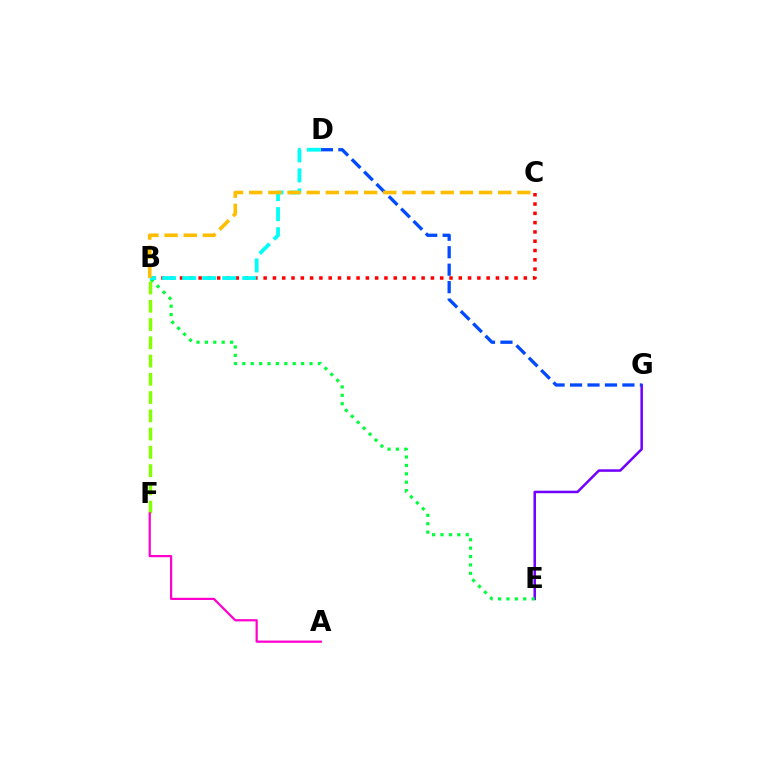{('B', 'F'): [{'color': '#84ff00', 'line_style': 'dashed', 'thickness': 2.48}], ('B', 'C'): [{'color': '#ff0000', 'line_style': 'dotted', 'thickness': 2.52}, {'color': '#ffbd00', 'line_style': 'dashed', 'thickness': 2.6}], ('E', 'G'): [{'color': '#7200ff', 'line_style': 'solid', 'thickness': 1.82}], ('D', 'G'): [{'color': '#004bff', 'line_style': 'dashed', 'thickness': 2.37}], ('B', 'E'): [{'color': '#00ff39', 'line_style': 'dotted', 'thickness': 2.28}], ('B', 'D'): [{'color': '#00fff6', 'line_style': 'dashed', 'thickness': 2.72}], ('A', 'F'): [{'color': '#ff00cf', 'line_style': 'solid', 'thickness': 1.6}]}